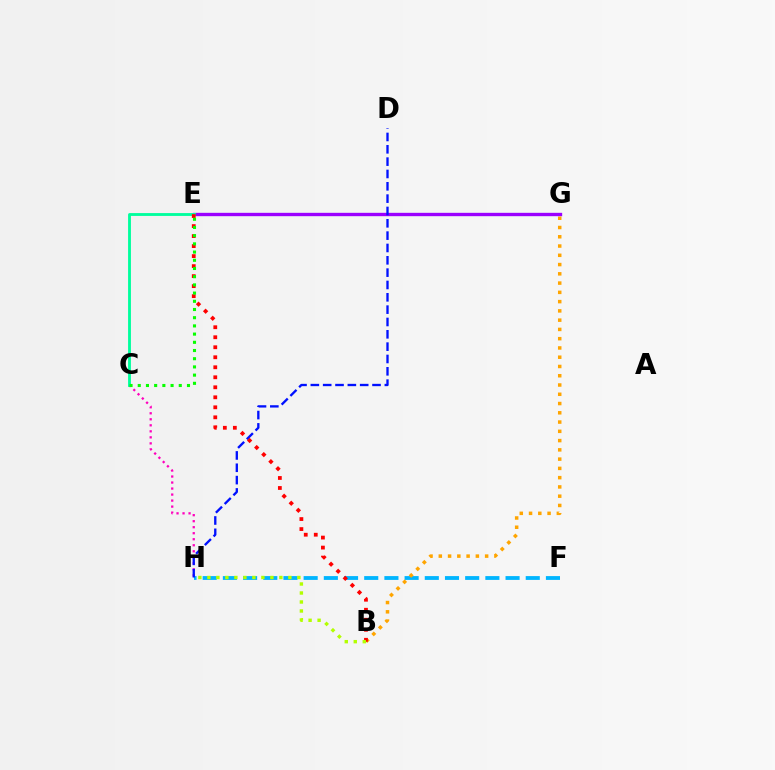{('F', 'H'): [{'color': '#00b5ff', 'line_style': 'dashed', 'thickness': 2.74}], ('B', 'G'): [{'color': '#ffa500', 'line_style': 'dotted', 'thickness': 2.52}], ('C', 'H'): [{'color': '#ff00bd', 'line_style': 'dotted', 'thickness': 1.63}], ('E', 'G'): [{'color': '#9b00ff', 'line_style': 'solid', 'thickness': 2.41}], ('C', 'E'): [{'color': '#00ff9d', 'line_style': 'solid', 'thickness': 2.05}, {'color': '#08ff00', 'line_style': 'dotted', 'thickness': 2.23}], ('D', 'H'): [{'color': '#0010ff', 'line_style': 'dashed', 'thickness': 1.68}], ('B', 'E'): [{'color': '#ff0000', 'line_style': 'dotted', 'thickness': 2.72}], ('B', 'H'): [{'color': '#b3ff00', 'line_style': 'dotted', 'thickness': 2.45}]}